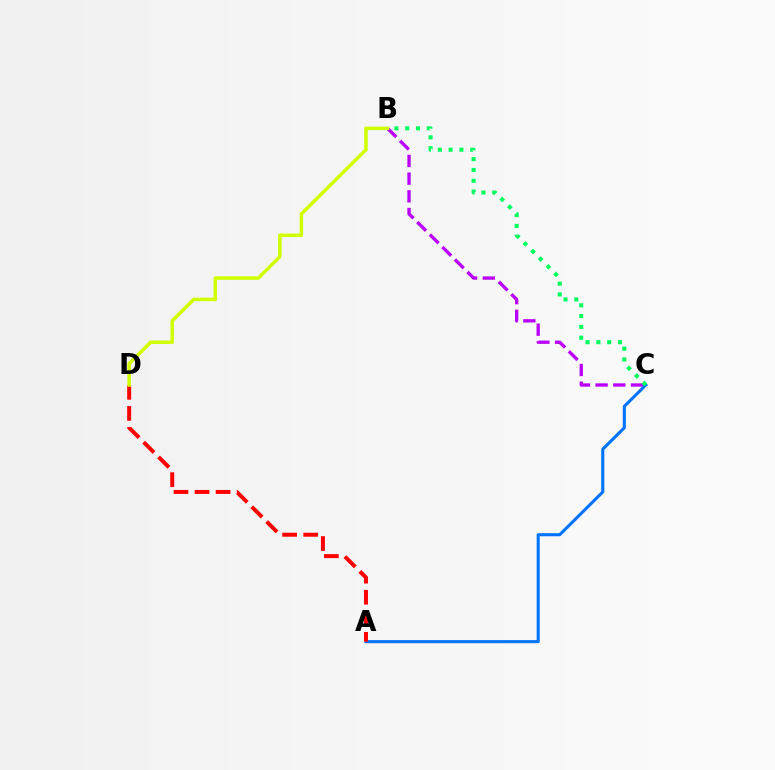{('B', 'C'): [{'color': '#b900ff', 'line_style': 'dashed', 'thickness': 2.4}, {'color': '#00ff5c', 'line_style': 'dotted', 'thickness': 2.94}], ('A', 'C'): [{'color': '#0074ff', 'line_style': 'solid', 'thickness': 2.21}], ('A', 'D'): [{'color': '#ff0000', 'line_style': 'dashed', 'thickness': 2.86}], ('B', 'D'): [{'color': '#d1ff00', 'line_style': 'solid', 'thickness': 2.52}]}